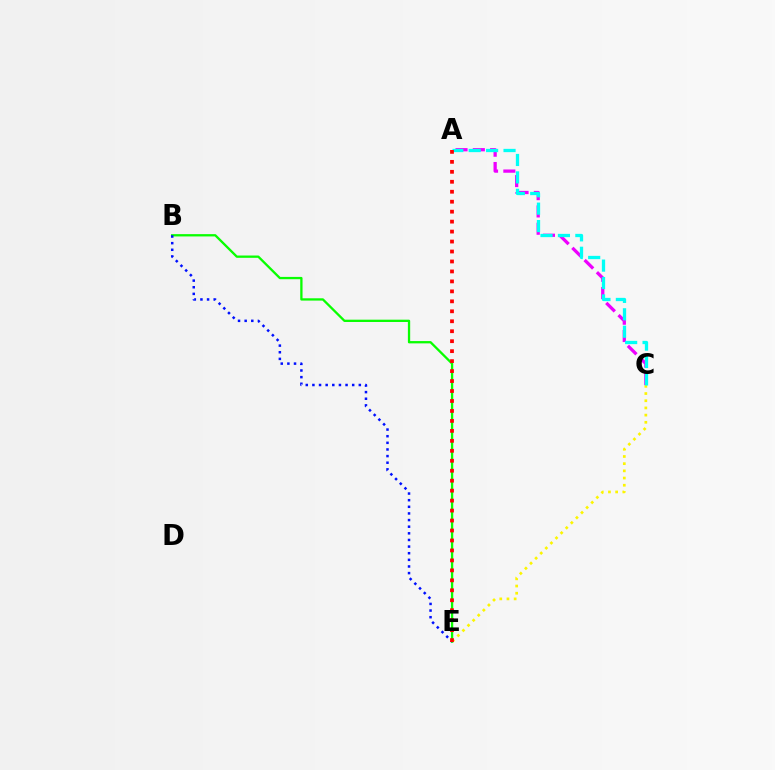{('C', 'E'): [{'color': '#fcf500', 'line_style': 'dotted', 'thickness': 1.95}], ('A', 'C'): [{'color': '#ee00ff', 'line_style': 'dashed', 'thickness': 2.35}, {'color': '#00fff6', 'line_style': 'dashed', 'thickness': 2.37}], ('B', 'E'): [{'color': '#08ff00', 'line_style': 'solid', 'thickness': 1.66}, {'color': '#0010ff', 'line_style': 'dotted', 'thickness': 1.8}], ('A', 'E'): [{'color': '#ff0000', 'line_style': 'dotted', 'thickness': 2.71}]}